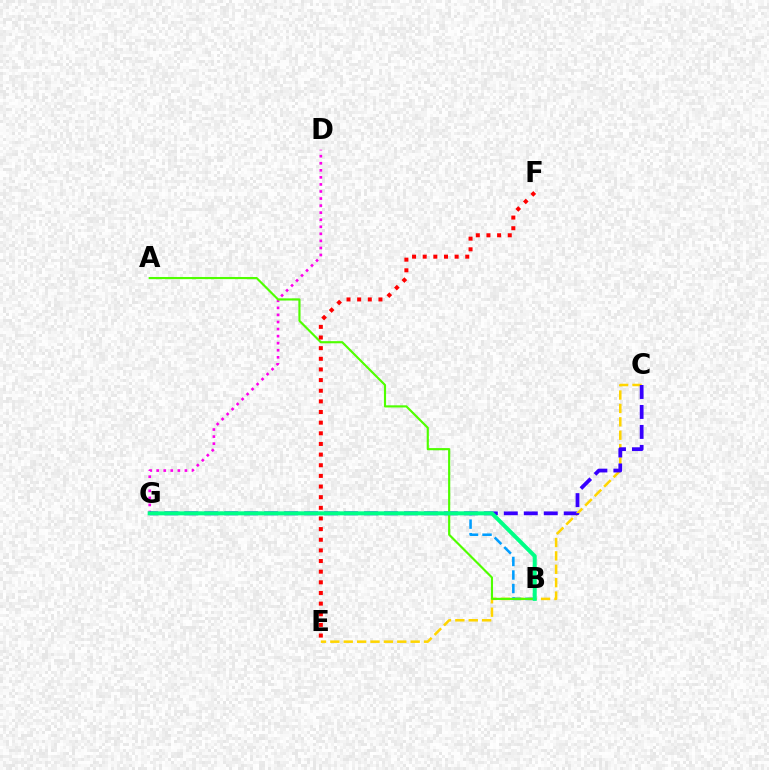{('D', 'G'): [{'color': '#ff00ed', 'line_style': 'dotted', 'thickness': 1.92}], ('C', 'E'): [{'color': '#ffd500', 'line_style': 'dashed', 'thickness': 1.82}], ('C', 'G'): [{'color': '#3700ff', 'line_style': 'dashed', 'thickness': 2.71}], ('B', 'G'): [{'color': '#009eff', 'line_style': 'dashed', 'thickness': 1.84}, {'color': '#00ff86', 'line_style': 'solid', 'thickness': 2.89}], ('A', 'B'): [{'color': '#4fff00', 'line_style': 'solid', 'thickness': 1.55}], ('E', 'F'): [{'color': '#ff0000', 'line_style': 'dotted', 'thickness': 2.89}]}